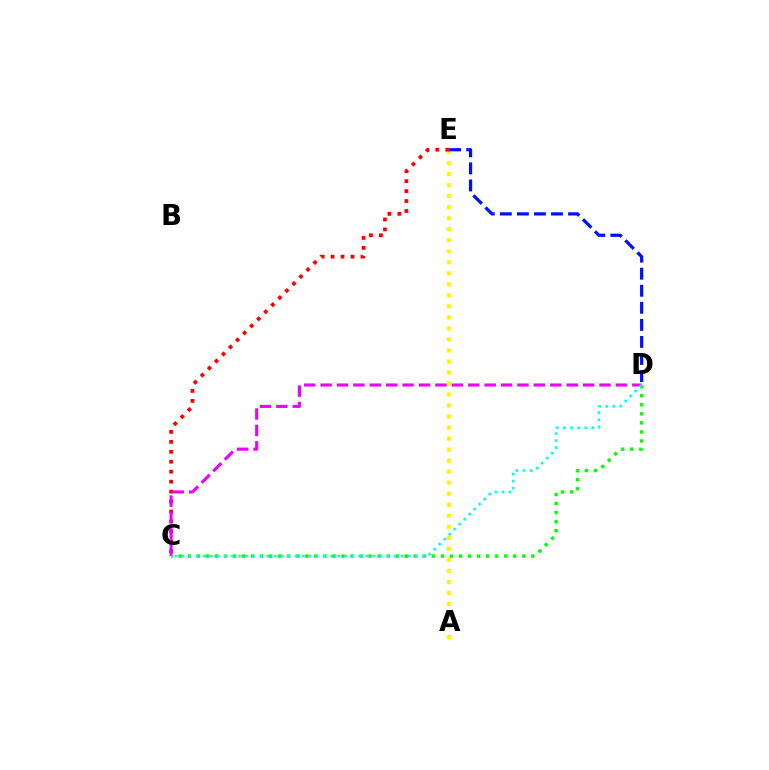{('A', 'E'): [{'color': '#fcf500', 'line_style': 'dotted', 'thickness': 2.99}], ('C', 'E'): [{'color': '#ff0000', 'line_style': 'dotted', 'thickness': 2.71}], ('C', 'D'): [{'color': '#ee00ff', 'line_style': 'dashed', 'thickness': 2.23}, {'color': '#08ff00', 'line_style': 'dotted', 'thickness': 2.46}, {'color': '#00fff6', 'line_style': 'dotted', 'thickness': 1.92}], ('D', 'E'): [{'color': '#0010ff', 'line_style': 'dashed', 'thickness': 2.32}]}